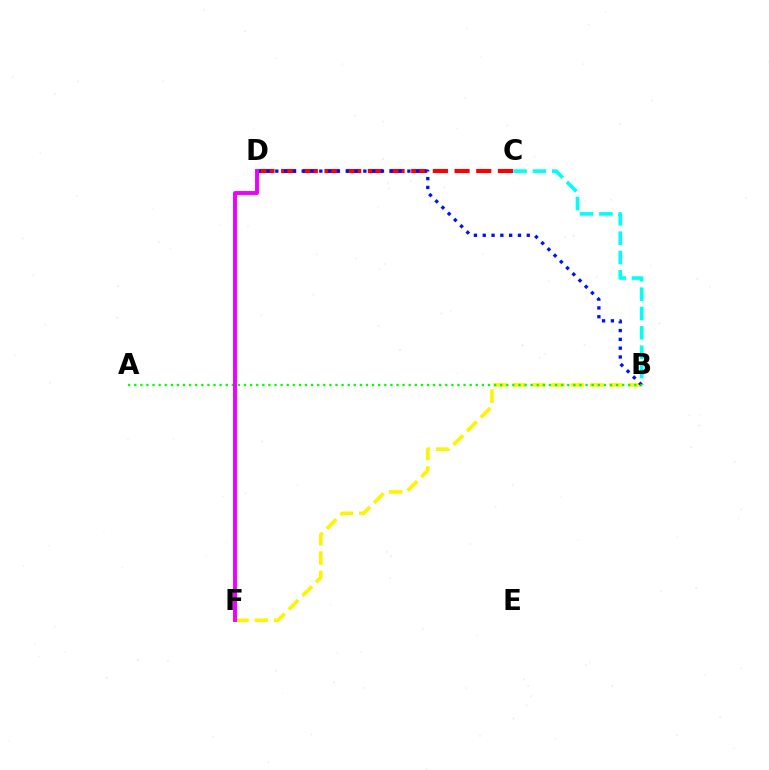{('C', 'D'): [{'color': '#ff0000', 'line_style': 'dashed', 'thickness': 2.95}], ('B', 'C'): [{'color': '#00fff6', 'line_style': 'dashed', 'thickness': 2.63}], ('B', 'F'): [{'color': '#fcf500', 'line_style': 'dashed', 'thickness': 2.62}], ('B', 'D'): [{'color': '#0010ff', 'line_style': 'dotted', 'thickness': 2.39}], ('A', 'B'): [{'color': '#08ff00', 'line_style': 'dotted', 'thickness': 1.66}], ('D', 'F'): [{'color': '#ee00ff', 'line_style': 'solid', 'thickness': 2.81}]}